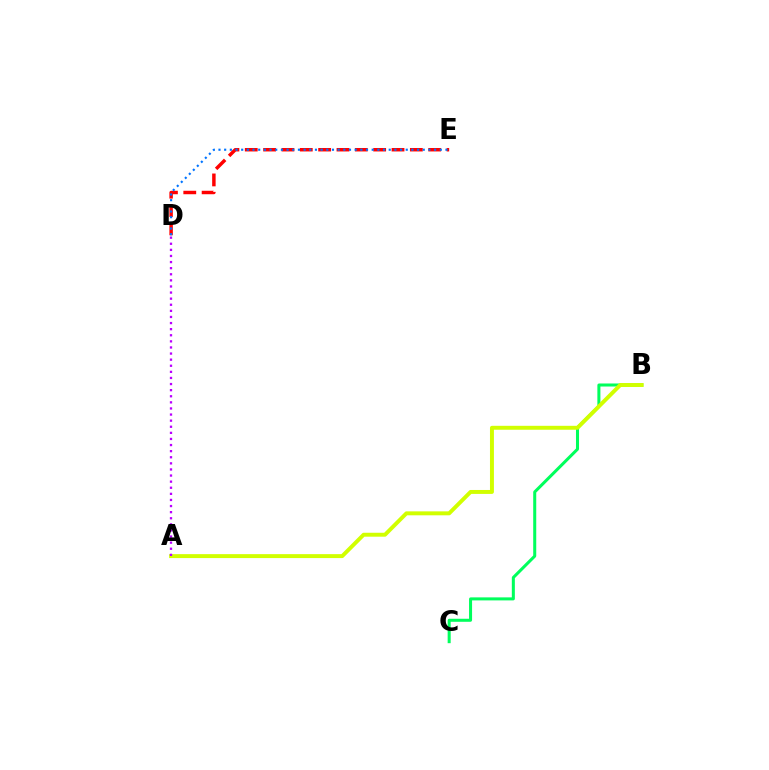{('B', 'C'): [{'color': '#00ff5c', 'line_style': 'solid', 'thickness': 2.18}], ('D', 'E'): [{'color': '#ff0000', 'line_style': 'dashed', 'thickness': 2.49}, {'color': '#0074ff', 'line_style': 'dotted', 'thickness': 1.54}], ('A', 'B'): [{'color': '#d1ff00', 'line_style': 'solid', 'thickness': 2.84}], ('A', 'D'): [{'color': '#b900ff', 'line_style': 'dotted', 'thickness': 1.66}]}